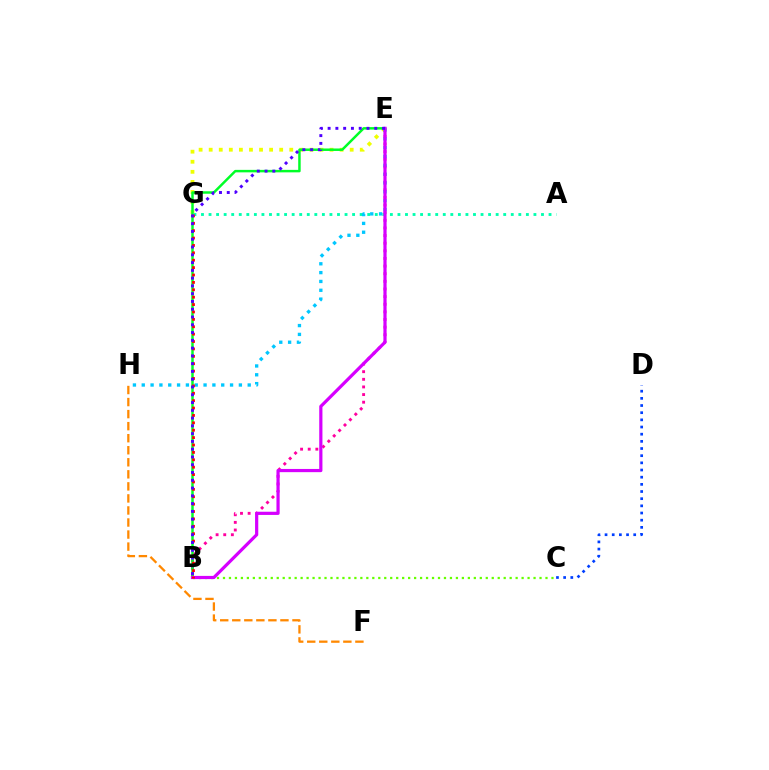{('B', 'E'): [{'color': '#ff00a0', 'line_style': 'dotted', 'thickness': 2.07}, {'color': '#00ff27', 'line_style': 'solid', 'thickness': 1.79}, {'color': '#d600ff', 'line_style': 'solid', 'thickness': 2.3}, {'color': '#4f00ff', 'line_style': 'dotted', 'thickness': 2.11}], ('C', 'D'): [{'color': '#003fff', 'line_style': 'dotted', 'thickness': 1.95}], ('B', 'C'): [{'color': '#66ff00', 'line_style': 'dotted', 'thickness': 1.62}], ('E', 'G'): [{'color': '#eeff00', 'line_style': 'dotted', 'thickness': 2.74}], ('A', 'G'): [{'color': '#00ffaf', 'line_style': 'dotted', 'thickness': 2.05}], ('E', 'H'): [{'color': '#00c7ff', 'line_style': 'dotted', 'thickness': 2.4}], ('B', 'G'): [{'color': '#ff0000', 'line_style': 'dotted', 'thickness': 2.01}], ('F', 'H'): [{'color': '#ff8800', 'line_style': 'dashed', 'thickness': 1.64}]}